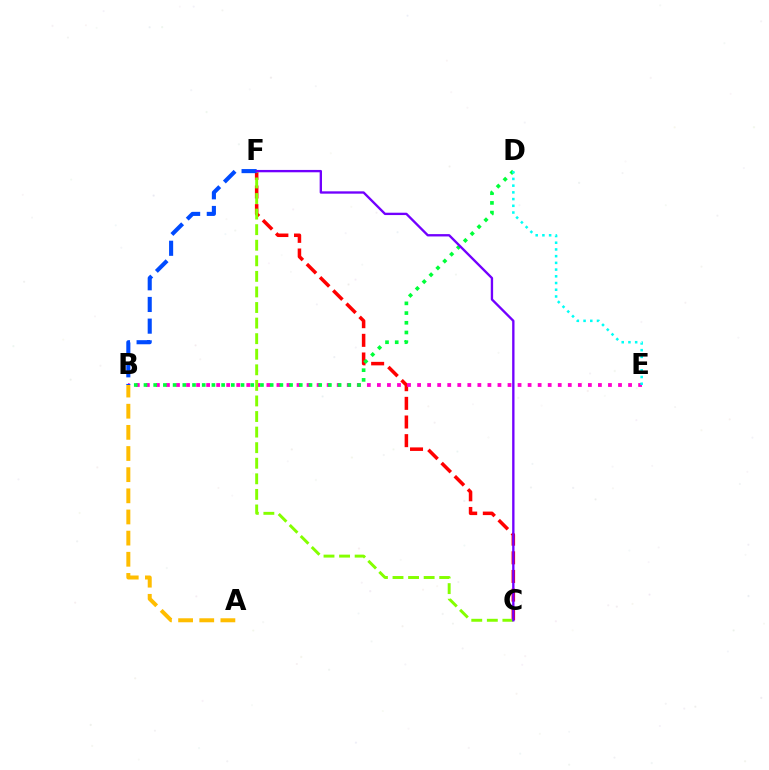{('C', 'F'): [{'color': '#ff0000', 'line_style': 'dashed', 'thickness': 2.53}, {'color': '#84ff00', 'line_style': 'dashed', 'thickness': 2.12}, {'color': '#7200ff', 'line_style': 'solid', 'thickness': 1.69}], ('B', 'E'): [{'color': '#ff00cf', 'line_style': 'dotted', 'thickness': 2.73}], ('B', 'D'): [{'color': '#00ff39', 'line_style': 'dotted', 'thickness': 2.64}], ('A', 'B'): [{'color': '#ffbd00', 'line_style': 'dashed', 'thickness': 2.87}], ('D', 'E'): [{'color': '#00fff6', 'line_style': 'dotted', 'thickness': 1.82}], ('B', 'F'): [{'color': '#004bff', 'line_style': 'dashed', 'thickness': 2.95}]}